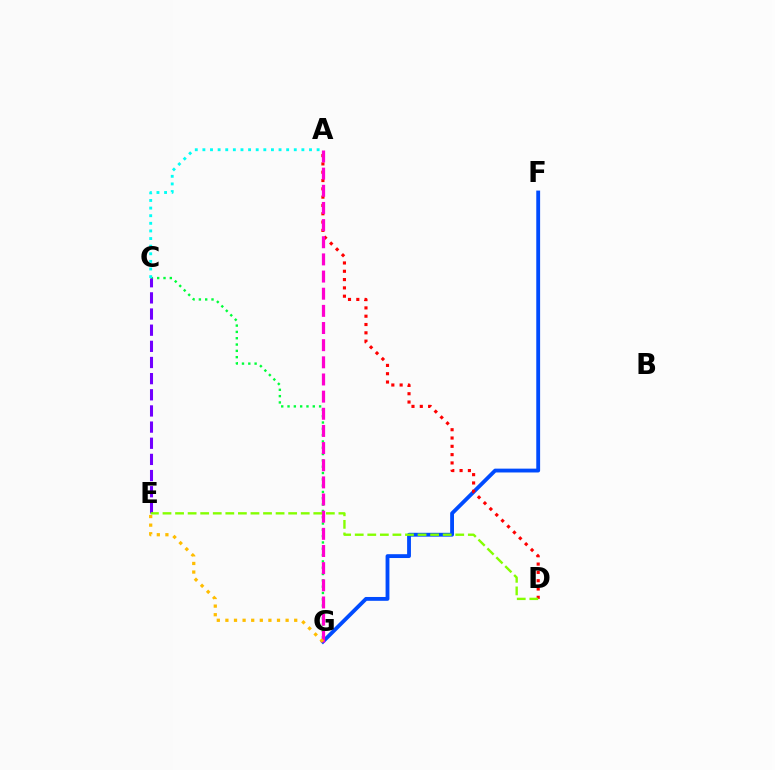{('C', 'G'): [{'color': '#00ff39', 'line_style': 'dotted', 'thickness': 1.72}], ('C', 'E'): [{'color': '#7200ff', 'line_style': 'dashed', 'thickness': 2.19}], ('F', 'G'): [{'color': '#004bff', 'line_style': 'solid', 'thickness': 2.76}], ('A', 'D'): [{'color': '#ff0000', 'line_style': 'dotted', 'thickness': 2.26}], ('A', 'C'): [{'color': '#00fff6', 'line_style': 'dotted', 'thickness': 2.07}], ('A', 'G'): [{'color': '#ff00cf', 'line_style': 'dashed', 'thickness': 2.33}], ('D', 'E'): [{'color': '#84ff00', 'line_style': 'dashed', 'thickness': 1.71}], ('E', 'G'): [{'color': '#ffbd00', 'line_style': 'dotted', 'thickness': 2.34}]}